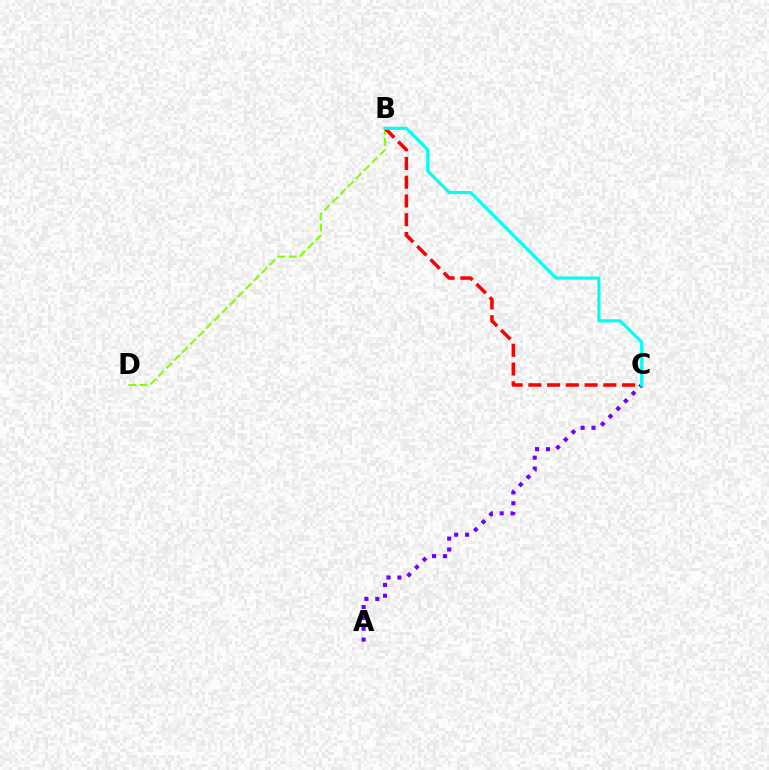{('B', 'D'): [{'color': '#84ff00', 'line_style': 'dashed', 'thickness': 1.53}], ('A', 'C'): [{'color': '#7200ff', 'line_style': 'dotted', 'thickness': 2.96}], ('B', 'C'): [{'color': '#ff0000', 'line_style': 'dashed', 'thickness': 2.55}, {'color': '#00fff6', 'line_style': 'solid', 'thickness': 2.27}]}